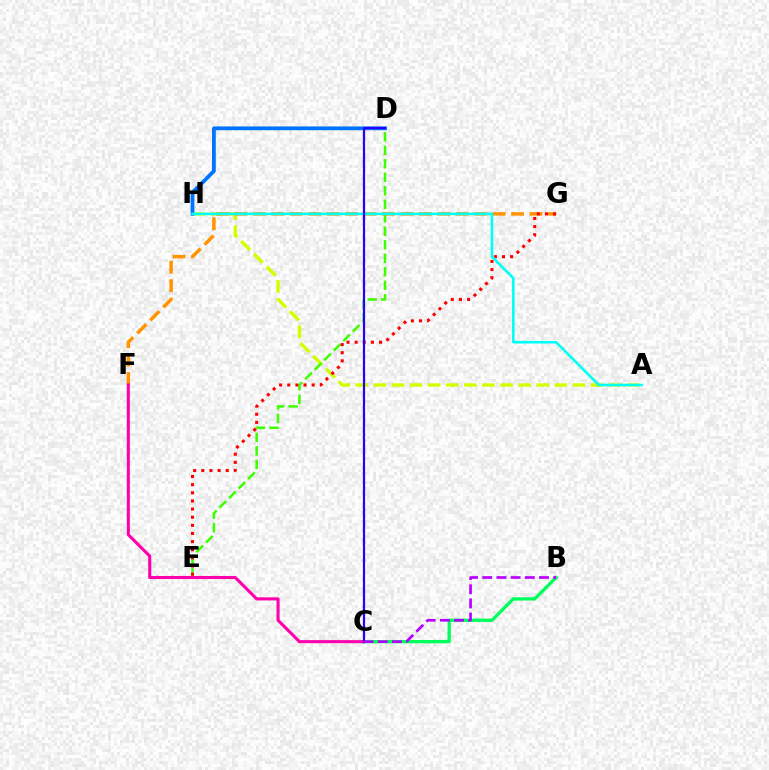{('A', 'H'): [{'color': '#d1ff00', 'line_style': 'dashed', 'thickness': 2.46}, {'color': '#00fff6', 'line_style': 'solid', 'thickness': 1.87}], ('D', 'E'): [{'color': '#3dff00', 'line_style': 'dashed', 'thickness': 1.83}], ('D', 'H'): [{'color': '#0074ff', 'line_style': 'solid', 'thickness': 2.72}], ('F', 'G'): [{'color': '#ff9400', 'line_style': 'dashed', 'thickness': 2.5}], ('E', 'G'): [{'color': '#ff0000', 'line_style': 'dotted', 'thickness': 2.21}], ('B', 'C'): [{'color': '#00ff5c', 'line_style': 'solid', 'thickness': 2.39}, {'color': '#b900ff', 'line_style': 'dashed', 'thickness': 1.93}], ('C', 'F'): [{'color': '#ff00ac', 'line_style': 'solid', 'thickness': 2.22}], ('C', 'D'): [{'color': '#2500ff', 'line_style': 'solid', 'thickness': 1.6}]}